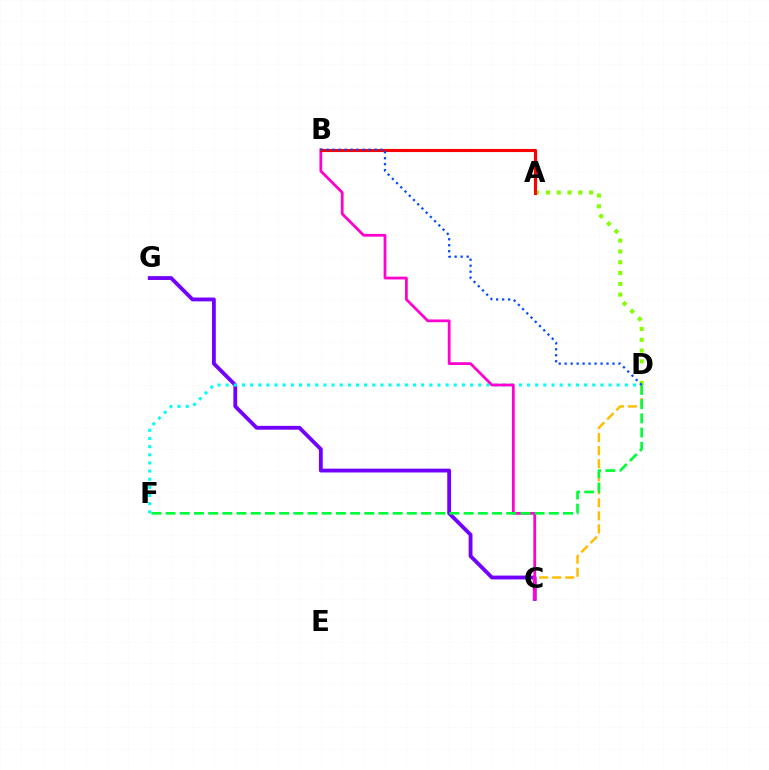{('C', 'G'): [{'color': '#7200ff', 'line_style': 'solid', 'thickness': 2.75}], ('D', 'F'): [{'color': '#00fff6', 'line_style': 'dotted', 'thickness': 2.21}, {'color': '#00ff39', 'line_style': 'dashed', 'thickness': 1.93}], ('C', 'D'): [{'color': '#ffbd00', 'line_style': 'dashed', 'thickness': 1.77}], ('B', 'C'): [{'color': '#ff00cf', 'line_style': 'solid', 'thickness': 1.99}], ('A', 'D'): [{'color': '#84ff00', 'line_style': 'dotted', 'thickness': 2.93}], ('A', 'B'): [{'color': '#ff0000', 'line_style': 'solid', 'thickness': 2.24}], ('B', 'D'): [{'color': '#004bff', 'line_style': 'dotted', 'thickness': 1.62}]}